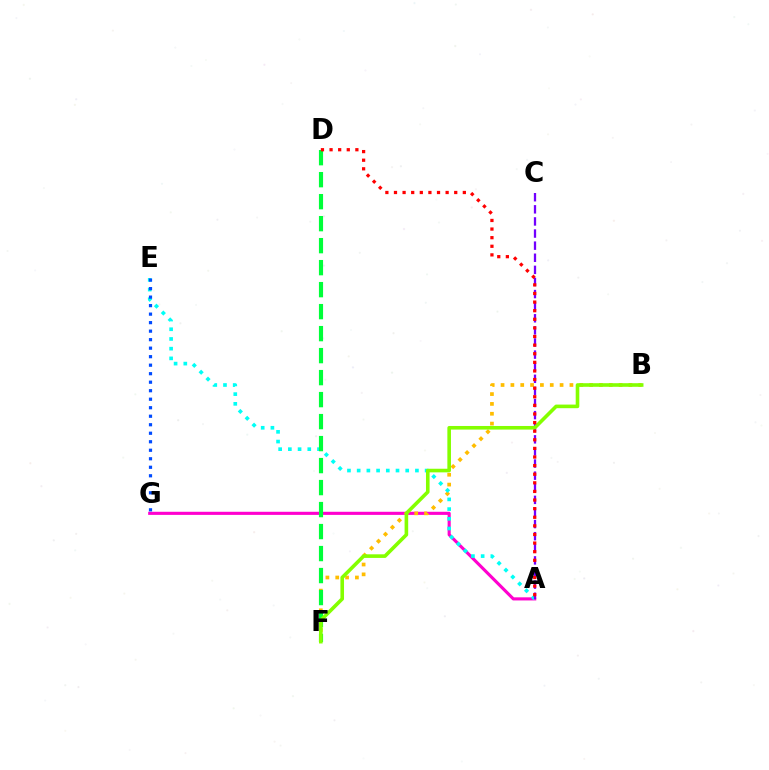{('A', 'G'): [{'color': '#ff00cf', 'line_style': 'solid', 'thickness': 2.24}], ('B', 'F'): [{'color': '#ffbd00', 'line_style': 'dotted', 'thickness': 2.67}, {'color': '#84ff00', 'line_style': 'solid', 'thickness': 2.6}], ('A', 'E'): [{'color': '#00fff6', 'line_style': 'dotted', 'thickness': 2.64}], ('A', 'C'): [{'color': '#7200ff', 'line_style': 'dashed', 'thickness': 1.64}], ('E', 'G'): [{'color': '#004bff', 'line_style': 'dotted', 'thickness': 2.31}], ('D', 'F'): [{'color': '#00ff39', 'line_style': 'dashed', 'thickness': 2.99}], ('A', 'D'): [{'color': '#ff0000', 'line_style': 'dotted', 'thickness': 2.34}]}